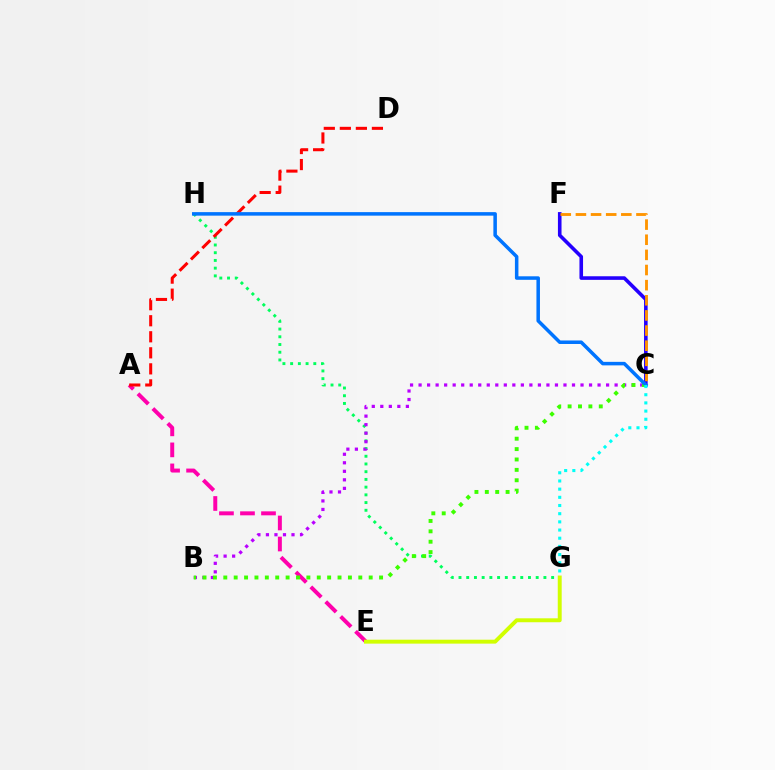{('G', 'H'): [{'color': '#00ff5c', 'line_style': 'dotted', 'thickness': 2.1}], ('C', 'F'): [{'color': '#2500ff', 'line_style': 'solid', 'thickness': 2.59}, {'color': '#ff9400', 'line_style': 'dashed', 'thickness': 2.06}], ('B', 'C'): [{'color': '#b900ff', 'line_style': 'dotted', 'thickness': 2.32}, {'color': '#3dff00', 'line_style': 'dotted', 'thickness': 2.82}], ('A', 'E'): [{'color': '#ff00ac', 'line_style': 'dashed', 'thickness': 2.86}], ('A', 'D'): [{'color': '#ff0000', 'line_style': 'dashed', 'thickness': 2.18}], ('C', 'H'): [{'color': '#0074ff', 'line_style': 'solid', 'thickness': 2.53}], ('E', 'G'): [{'color': '#d1ff00', 'line_style': 'solid', 'thickness': 2.83}], ('C', 'G'): [{'color': '#00fff6', 'line_style': 'dotted', 'thickness': 2.22}]}